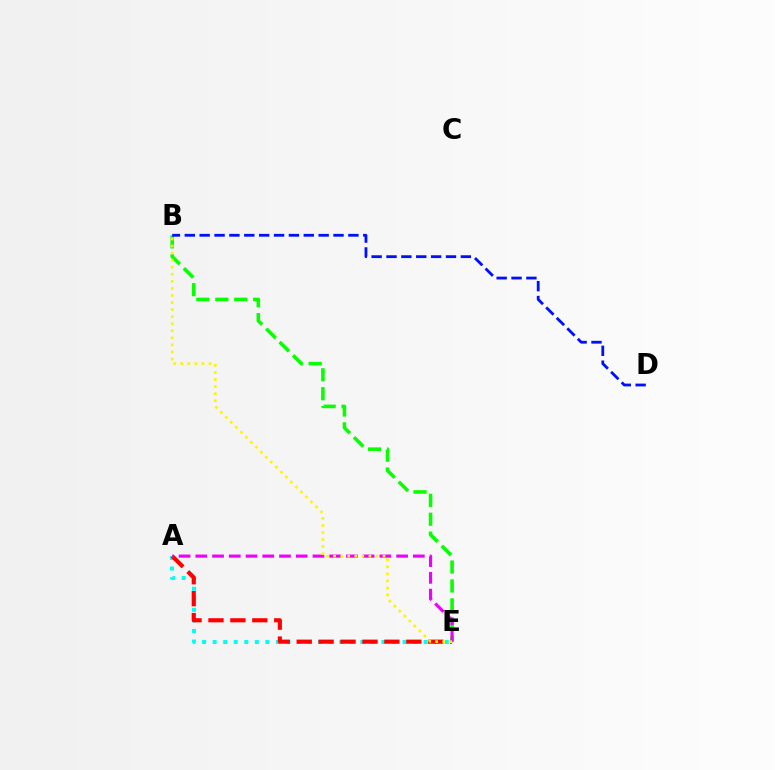{('A', 'E'): [{'color': '#00fff6', 'line_style': 'dotted', 'thickness': 2.87}, {'color': '#ff0000', 'line_style': 'dashed', 'thickness': 2.98}, {'color': '#ee00ff', 'line_style': 'dashed', 'thickness': 2.27}], ('B', 'E'): [{'color': '#08ff00', 'line_style': 'dashed', 'thickness': 2.57}, {'color': '#fcf500', 'line_style': 'dotted', 'thickness': 1.92}], ('B', 'D'): [{'color': '#0010ff', 'line_style': 'dashed', 'thickness': 2.02}]}